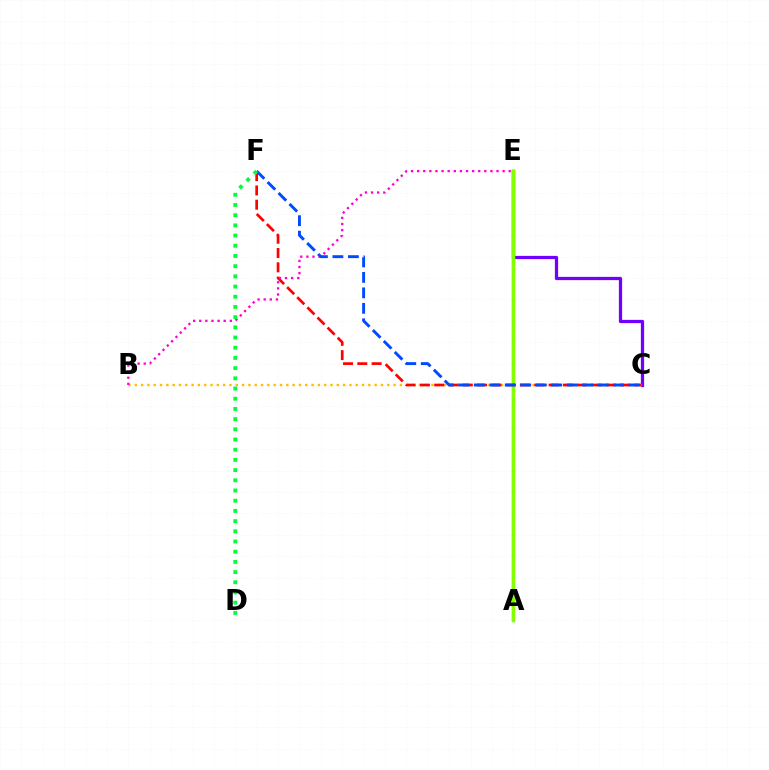{('C', 'E'): [{'color': '#7200ff', 'line_style': 'solid', 'thickness': 2.34}], ('B', 'C'): [{'color': '#ffbd00', 'line_style': 'dotted', 'thickness': 1.72}], ('A', 'E'): [{'color': '#00fff6', 'line_style': 'solid', 'thickness': 1.67}, {'color': '#84ff00', 'line_style': 'solid', 'thickness': 2.51}], ('C', 'F'): [{'color': '#ff0000', 'line_style': 'dashed', 'thickness': 1.94}, {'color': '#004bff', 'line_style': 'dashed', 'thickness': 2.1}], ('B', 'E'): [{'color': '#ff00cf', 'line_style': 'dotted', 'thickness': 1.66}], ('D', 'F'): [{'color': '#00ff39', 'line_style': 'dotted', 'thickness': 2.77}]}